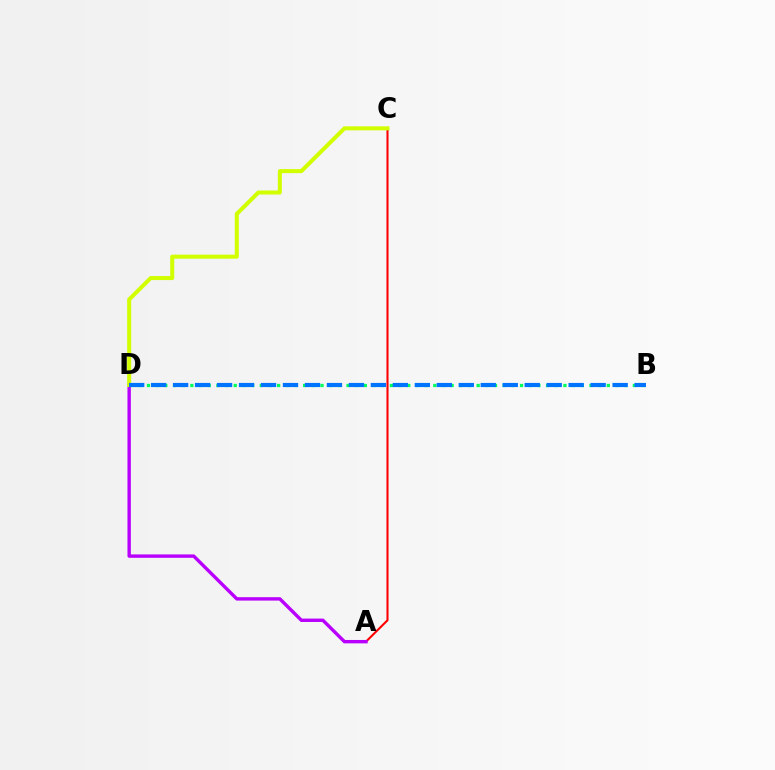{('A', 'C'): [{'color': '#ff0000', 'line_style': 'solid', 'thickness': 1.5}], ('A', 'D'): [{'color': '#b900ff', 'line_style': 'solid', 'thickness': 2.44}], ('B', 'D'): [{'color': '#00ff5c', 'line_style': 'dotted', 'thickness': 2.36}, {'color': '#0074ff', 'line_style': 'dashed', 'thickness': 2.99}], ('C', 'D'): [{'color': '#d1ff00', 'line_style': 'solid', 'thickness': 2.91}]}